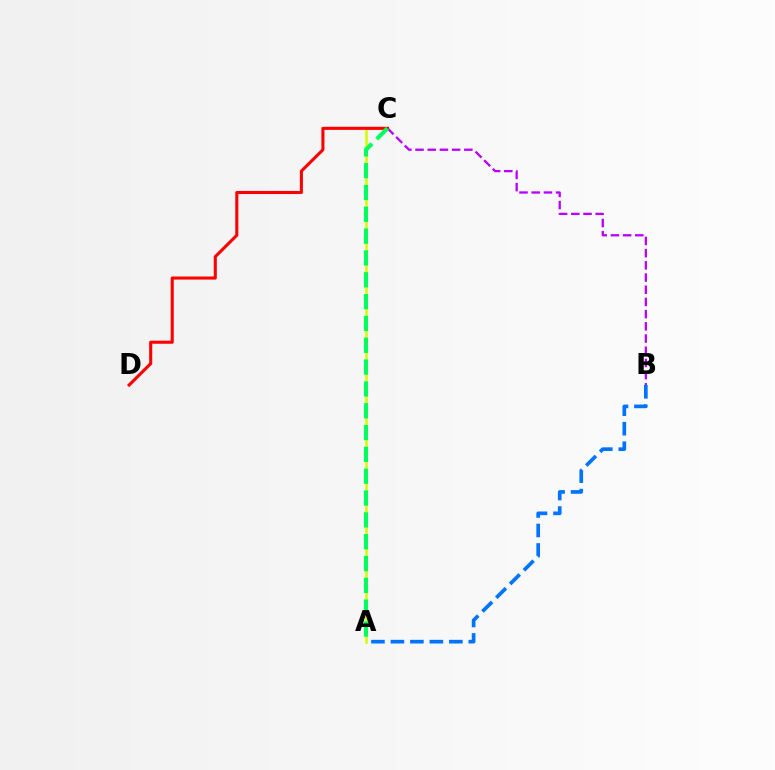{('A', 'C'): [{'color': '#d1ff00', 'line_style': 'solid', 'thickness': 1.87}, {'color': '#00ff5c', 'line_style': 'dashed', 'thickness': 2.97}], ('B', 'C'): [{'color': '#b900ff', 'line_style': 'dashed', 'thickness': 1.66}], ('C', 'D'): [{'color': '#ff0000', 'line_style': 'solid', 'thickness': 2.22}], ('A', 'B'): [{'color': '#0074ff', 'line_style': 'dashed', 'thickness': 2.65}]}